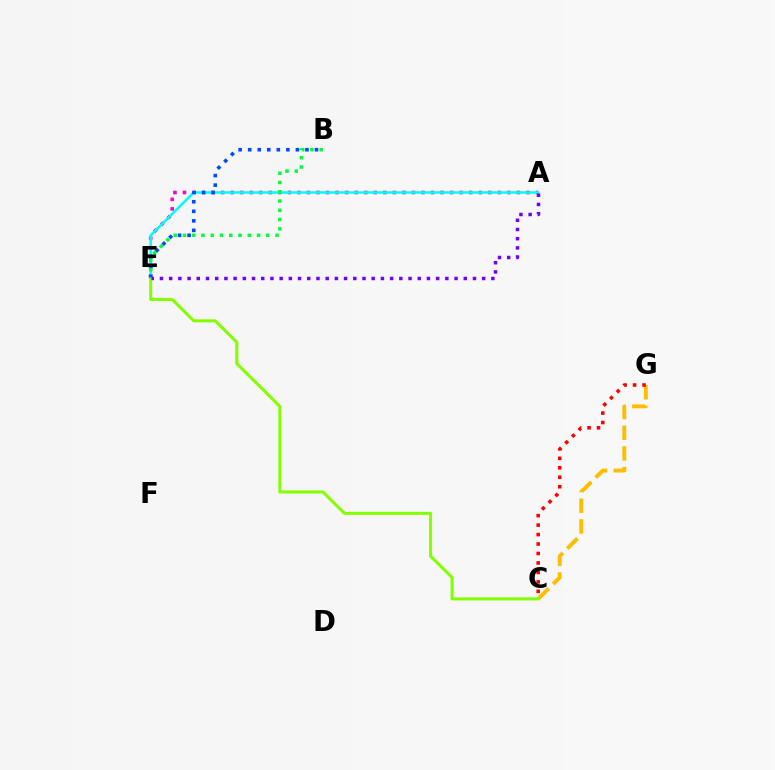{('A', 'E'): [{'color': '#ff00cf', 'line_style': 'dotted', 'thickness': 2.59}, {'color': '#00fff6', 'line_style': 'solid', 'thickness': 1.84}, {'color': '#7200ff', 'line_style': 'dotted', 'thickness': 2.5}], ('C', 'G'): [{'color': '#ffbd00', 'line_style': 'dashed', 'thickness': 2.81}, {'color': '#ff0000', 'line_style': 'dotted', 'thickness': 2.57}], ('C', 'E'): [{'color': '#84ff00', 'line_style': 'solid', 'thickness': 2.19}], ('B', 'E'): [{'color': '#004bff', 'line_style': 'dotted', 'thickness': 2.59}, {'color': '#00ff39', 'line_style': 'dotted', 'thickness': 2.52}]}